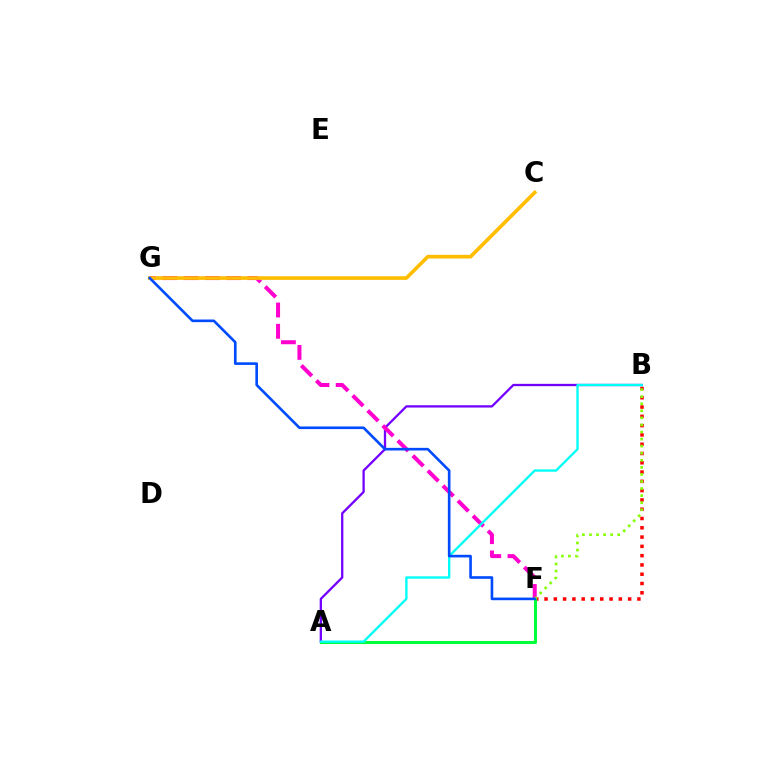{('A', 'B'): [{'color': '#7200ff', 'line_style': 'solid', 'thickness': 1.65}, {'color': '#00fff6', 'line_style': 'solid', 'thickness': 1.68}], ('B', 'F'): [{'color': '#ff0000', 'line_style': 'dotted', 'thickness': 2.52}, {'color': '#84ff00', 'line_style': 'dotted', 'thickness': 1.92}], ('F', 'G'): [{'color': '#ff00cf', 'line_style': 'dashed', 'thickness': 2.89}, {'color': '#004bff', 'line_style': 'solid', 'thickness': 1.9}], ('A', 'F'): [{'color': '#00ff39', 'line_style': 'solid', 'thickness': 2.19}], ('C', 'G'): [{'color': '#ffbd00', 'line_style': 'solid', 'thickness': 2.62}]}